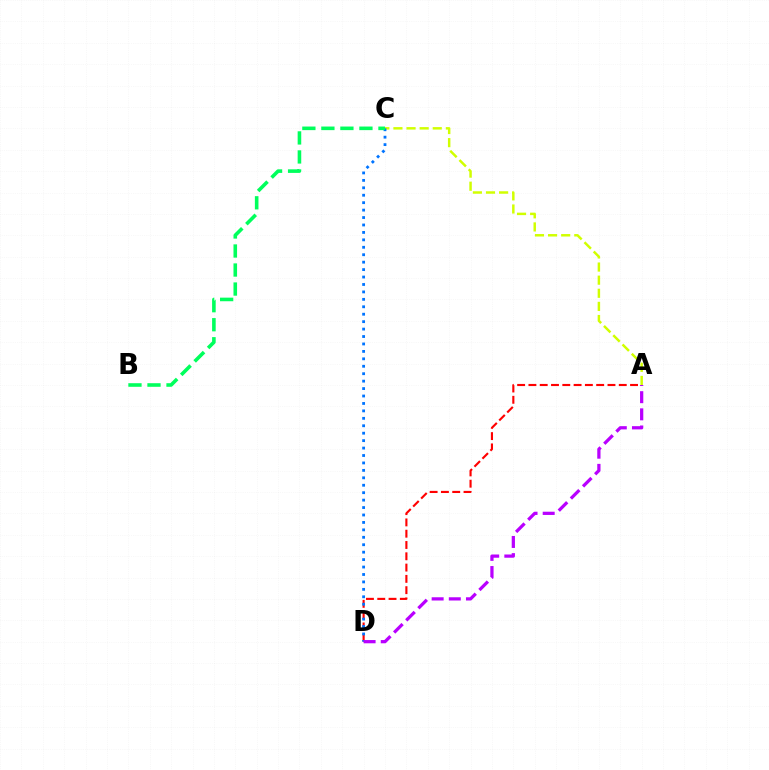{('A', 'D'): [{'color': '#ff0000', 'line_style': 'dashed', 'thickness': 1.53}, {'color': '#b900ff', 'line_style': 'dashed', 'thickness': 2.33}], ('A', 'C'): [{'color': '#d1ff00', 'line_style': 'dashed', 'thickness': 1.78}], ('C', 'D'): [{'color': '#0074ff', 'line_style': 'dotted', 'thickness': 2.02}], ('B', 'C'): [{'color': '#00ff5c', 'line_style': 'dashed', 'thickness': 2.58}]}